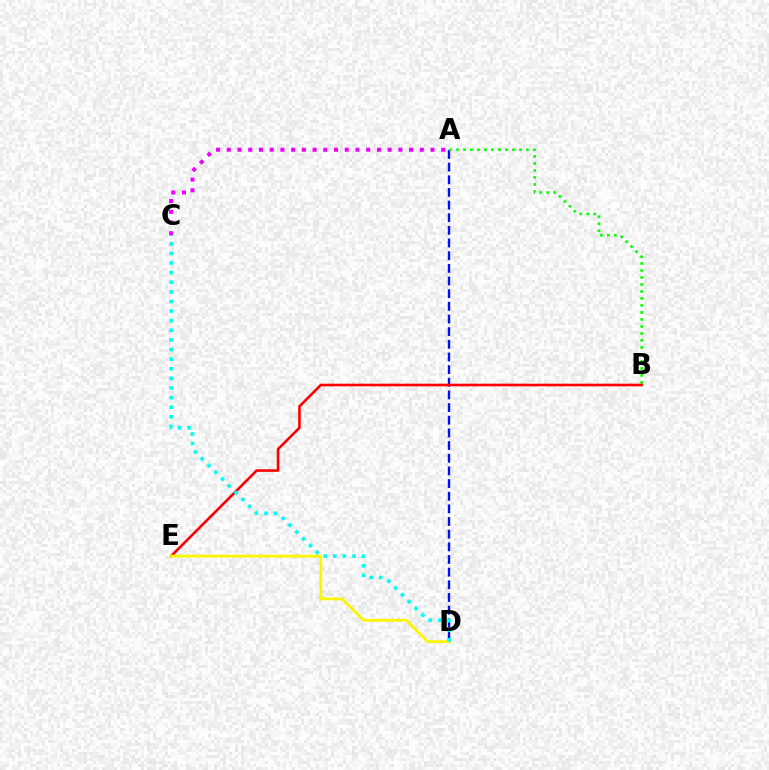{('A', 'D'): [{'color': '#0010ff', 'line_style': 'dashed', 'thickness': 1.72}], ('A', 'B'): [{'color': '#08ff00', 'line_style': 'dotted', 'thickness': 1.9}], ('B', 'E'): [{'color': '#ff0000', 'line_style': 'solid', 'thickness': 1.89}], ('D', 'E'): [{'color': '#fcf500', 'line_style': 'solid', 'thickness': 2.02}], ('C', 'D'): [{'color': '#00fff6', 'line_style': 'dotted', 'thickness': 2.61}], ('A', 'C'): [{'color': '#ee00ff', 'line_style': 'dotted', 'thickness': 2.91}]}